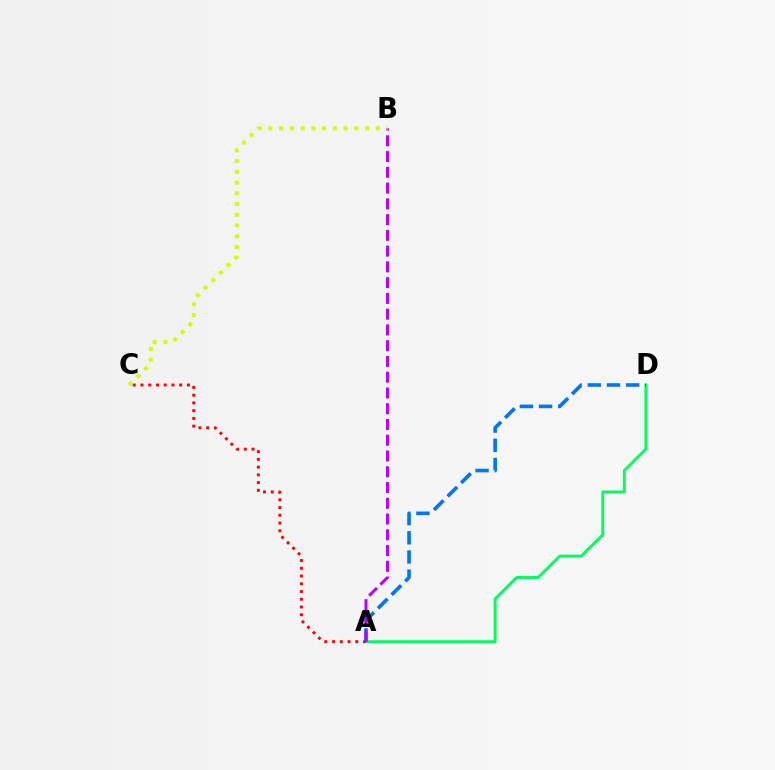{('A', 'D'): [{'color': '#00ff5c', 'line_style': 'solid', 'thickness': 2.07}, {'color': '#0074ff', 'line_style': 'dashed', 'thickness': 2.61}], ('A', 'C'): [{'color': '#ff0000', 'line_style': 'dotted', 'thickness': 2.1}], ('A', 'B'): [{'color': '#b900ff', 'line_style': 'dashed', 'thickness': 2.14}], ('B', 'C'): [{'color': '#d1ff00', 'line_style': 'dotted', 'thickness': 2.92}]}